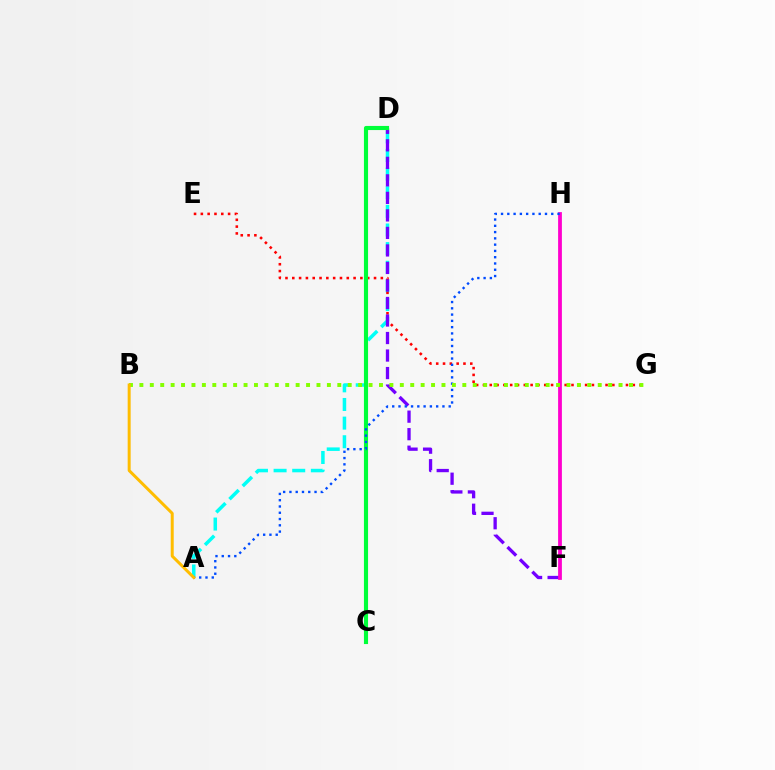{('A', 'D'): [{'color': '#00fff6', 'line_style': 'dashed', 'thickness': 2.53}], ('E', 'G'): [{'color': '#ff0000', 'line_style': 'dotted', 'thickness': 1.85}], ('D', 'F'): [{'color': '#7200ff', 'line_style': 'dashed', 'thickness': 2.38}], ('C', 'D'): [{'color': '#00ff39', 'line_style': 'solid', 'thickness': 2.97}], ('F', 'H'): [{'color': '#ff00cf', 'line_style': 'solid', 'thickness': 2.72}], ('A', 'H'): [{'color': '#004bff', 'line_style': 'dotted', 'thickness': 1.71}], ('B', 'G'): [{'color': '#84ff00', 'line_style': 'dotted', 'thickness': 2.83}], ('A', 'B'): [{'color': '#ffbd00', 'line_style': 'solid', 'thickness': 2.15}]}